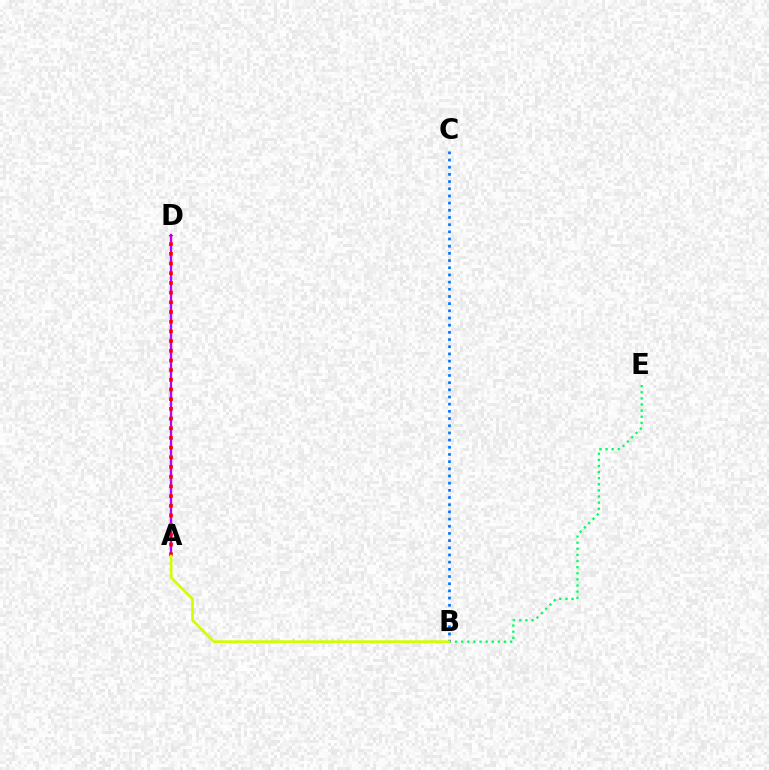{('B', 'E'): [{'color': '#00ff5c', 'line_style': 'dotted', 'thickness': 1.66}], ('B', 'C'): [{'color': '#0074ff', 'line_style': 'dotted', 'thickness': 1.95}], ('A', 'D'): [{'color': '#b900ff', 'line_style': 'solid', 'thickness': 1.7}, {'color': '#ff0000', 'line_style': 'dotted', 'thickness': 2.63}], ('A', 'B'): [{'color': '#d1ff00', 'line_style': 'solid', 'thickness': 1.94}]}